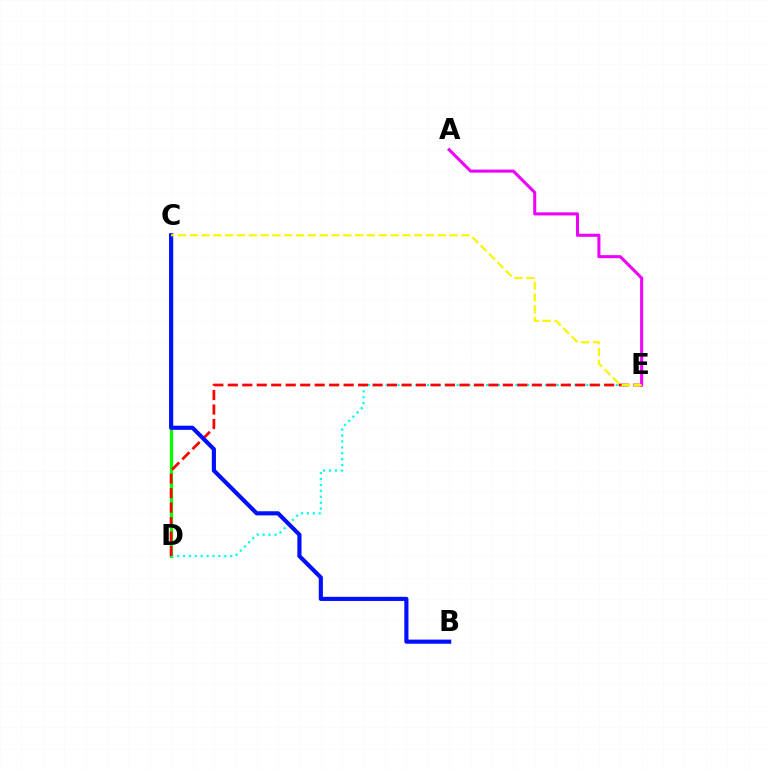{('C', 'D'): [{'color': '#08ff00', 'line_style': 'solid', 'thickness': 2.34}], ('D', 'E'): [{'color': '#00fff6', 'line_style': 'dotted', 'thickness': 1.6}, {'color': '#ff0000', 'line_style': 'dashed', 'thickness': 1.97}], ('B', 'C'): [{'color': '#0010ff', 'line_style': 'solid', 'thickness': 2.97}], ('A', 'E'): [{'color': '#ee00ff', 'line_style': 'solid', 'thickness': 2.2}], ('C', 'E'): [{'color': '#fcf500', 'line_style': 'dashed', 'thickness': 1.6}]}